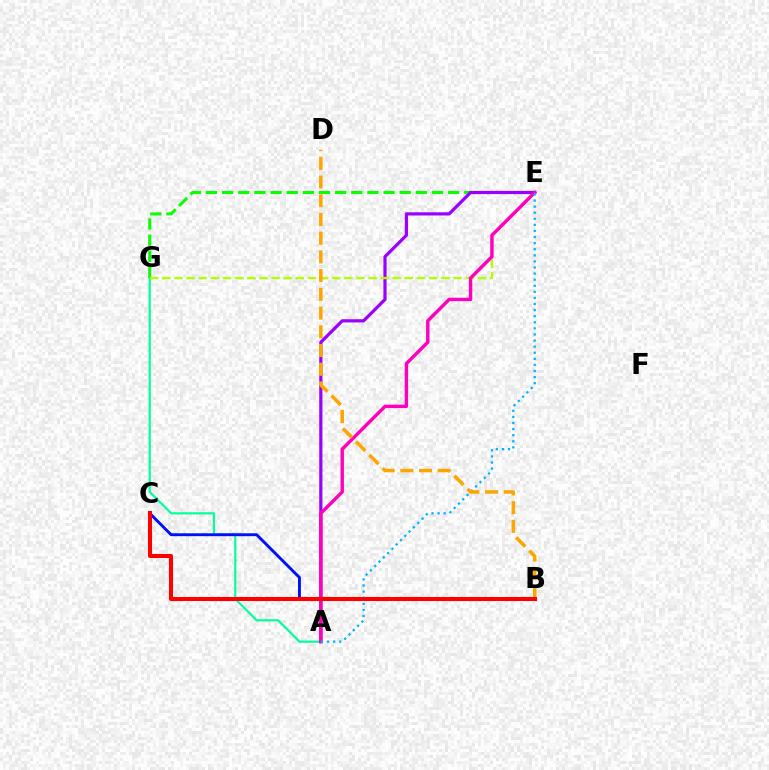{('A', 'G'): [{'color': '#00ff9d', 'line_style': 'solid', 'thickness': 1.56}], ('E', 'G'): [{'color': '#08ff00', 'line_style': 'dashed', 'thickness': 2.19}, {'color': '#b3ff00', 'line_style': 'dashed', 'thickness': 1.65}], ('B', 'C'): [{'color': '#0010ff', 'line_style': 'solid', 'thickness': 2.09}, {'color': '#ff0000', 'line_style': 'solid', 'thickness': 2.94}], ('A', 'E'): [{'color': '#9b00ff', 'line_style': 'solid', 'thickness': 2.31}, {'color': '#ff00bd', 'line_style': 'solid', 'thickness': 2.46}, {'color': '#00b5ff', 'line_style': 'dotted', 'thickness': 1.65}], ('B', 'D'): [{'color': '#ffa500', 'line_style': 'dashed', 'thickness': 2.54}]}